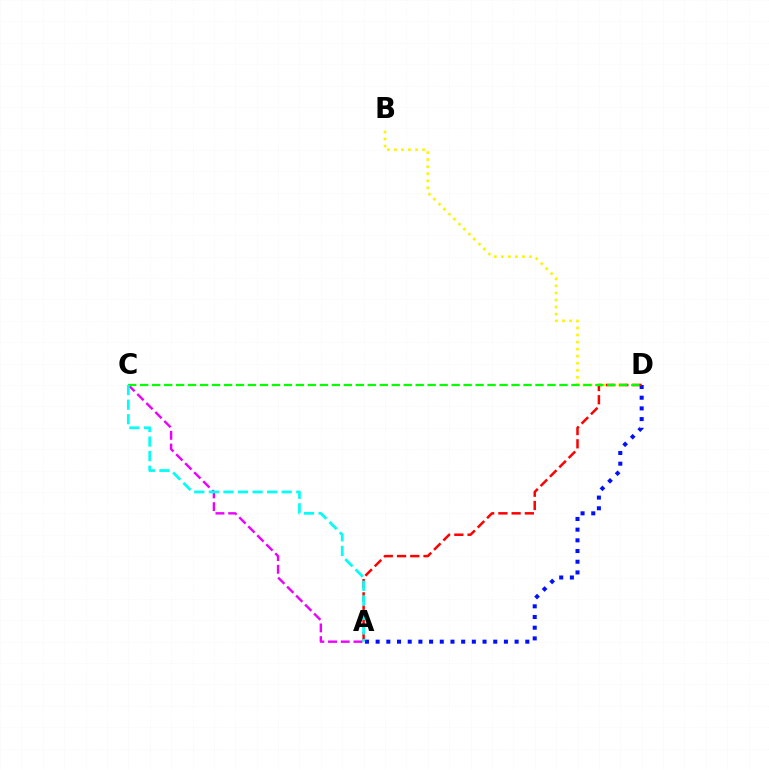{('B', 'D'): [{'color': '#fcf500', 'line_style': 'dotted', 'thickness': 1.92}], ('A', 'C'): [{'color': '#ee00ff', 'line_style': 'dashed', 'thickness': 1.73}, {'color': '#00fff6', 'line_style': 'dashed', 'thickness': 1.98}], ('A', 'D'): [{'color': '#0010ff', 'line_style': 'dotted', 'thickness': 2.9}, {'color': '#ff0000', 'line_style': 'dashed', 'thickness': 1.8}], ('C', 'D'): [{'color': '#08ff00', 'line_style': 'dashed', 'thickness': 1.63}]}